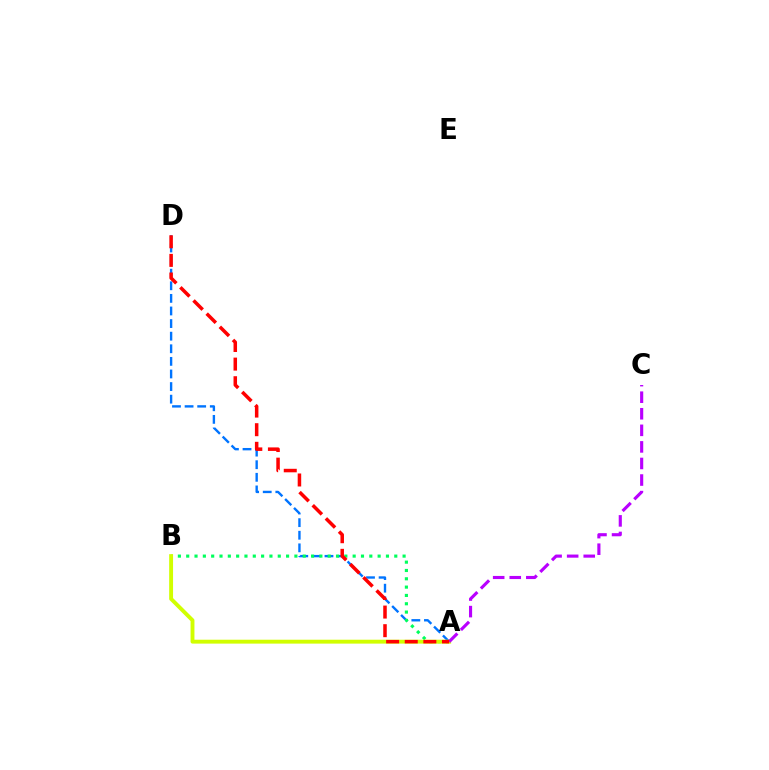{('A', 'D'): [{'color': '#0074ff', 'line_style': 'dashed', 'thickness': 1.71}, {'color': '#ff0000', 'line_style': 'dashed', 'thickness': 2.53}], ('A', 'B'): [{'color': '#00ff5c', 'line_style': 'dotted', 'thickness': 2.26}, {'color': '#d1ff00', 'line_style': 'solid', 'thickness': 2.8}], ('A', 'C'): [{'color': '#b900ff', 'line_style': 'dashed', 'thickness': 2.25}]}